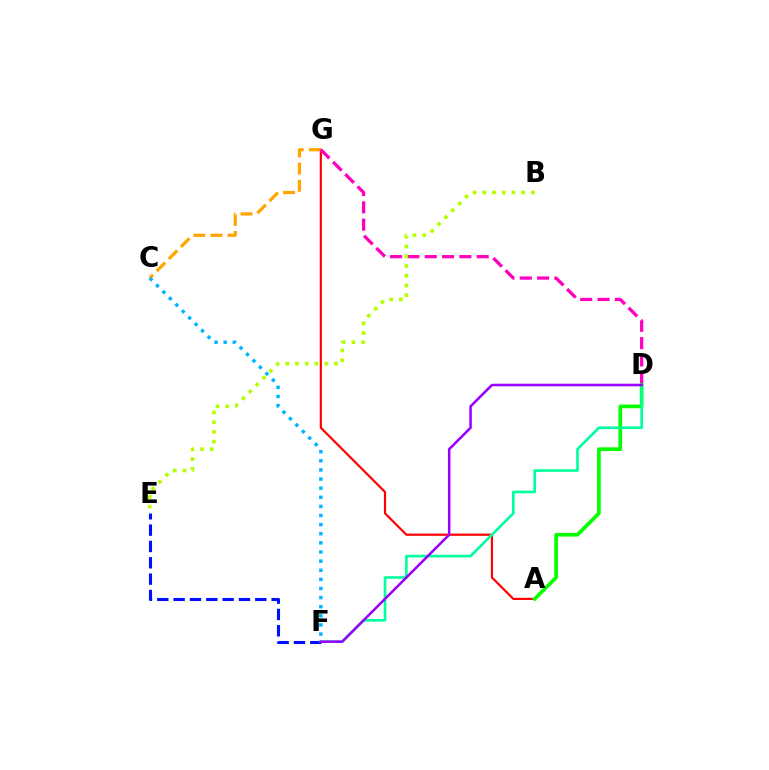{('A', 'G'): [{'color': '#ff0000', 'line_style': 'solid', 'thickness': 1.56}], ('C', 'G'): [{'color': '#ffa500', 'line_style': 'dashed', 'thickness': 2.33}], ('D', 'G'): [{'color': '#ff00bd', 'line_style': 'dashed', 'thickness': 2.35}], ('E', 'F'): [{'color': '#0010ff', 'line_style': 'dashed', 'thickness': 2.22}], ('C', 'F'): [{'color': '#00b5ff', 'line_style': 'dotted', 'thickness': 2.48}], ('B', 'E'): [{'color': '#b3ff00', 'line_style': 'dotted', 'thickness': 2.64}], ('A', 'D'): [{'color': '#08ff00', 'line_style': 'solid', 'thickness': 2.67}], ('D', 'F'): [{'color': '#00ff9d', 'line_style': 'solid', 'thickness': 1.9}, {'color': '#9b00ff', 'line_style': 'solid', 'thickness': 1.83}]}